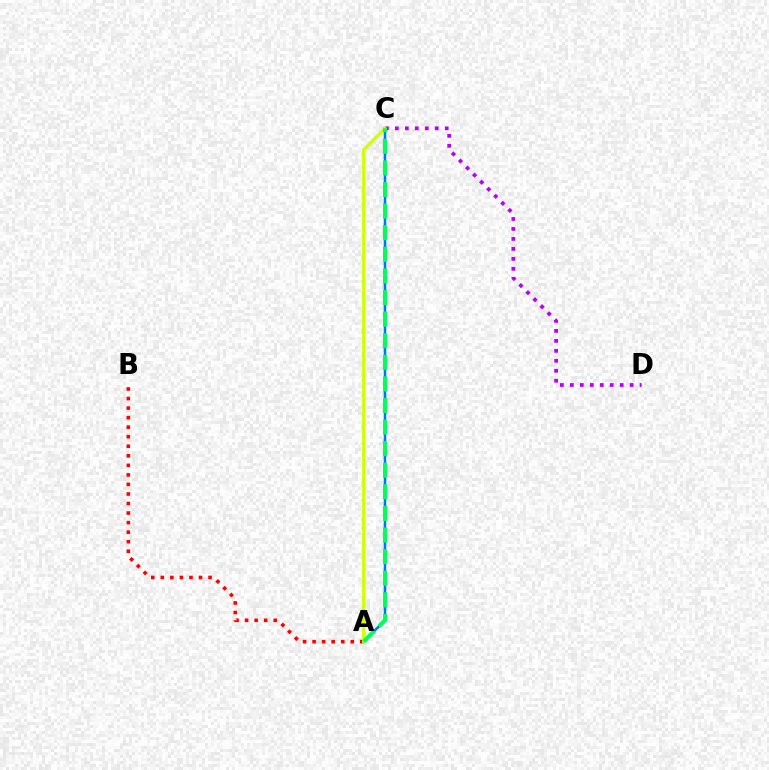{('A', 'B'): [{'color': '#ff0000', 'line_style': 'dotted', 'thickness': 2.59}], ('C', 'D'): [{'color': '#b900ff', 'line_style': 'dotted', 'thickness': 2.71}], ('A', 'C'): [{'color': '#0074ff', 'line_style': 'solid', 'thickness': 1.82}, {'color': '#d1ff00', 'line_style': 'solid', 'thickness': 2.17}, {'color': '#00ff5c', 'line_style': 'dashed', 'thickness': 2.93}]}